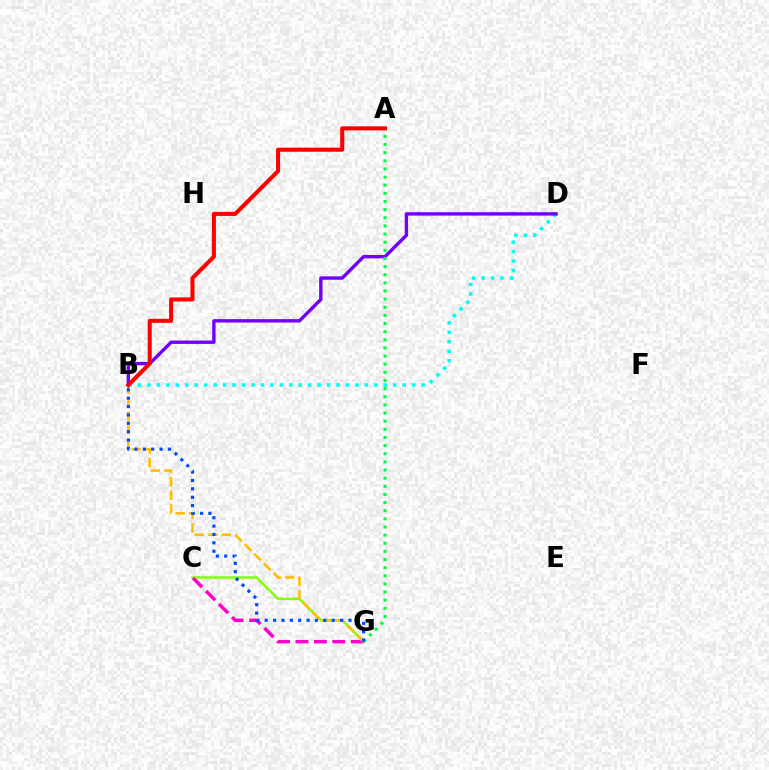{('B', 'D'): [{'color': '#00fff6', 'line_style': 'dotted', 'thickness': 2.57}, {'color': '#7200ff', 'line_style': 'solid', 'thickness': 2.44}], ('C', 'G'): [{'color': '#84ff00', 'line_style': 'solid', 'thickness': 1.79}, {'color': '#ff00cf', 'line_style': 'dashed', 'thickness': 2.5}], ('B', 'G'): [{'color': '#ffbd00', 'line_style': 'dashed', 'thickness': 1.84}, {'color': '#004bff', 'line_style': 'dotted', 'thickness': 2.27}], ('A', 'G'): [{'color': '#00ff39', 'line_style': 'dotted', 'thickness': 2.21}], ('A', 'B'): [{'color': '#ff0000', 'line_style': 'solid', 'thickness': 2.92}]}